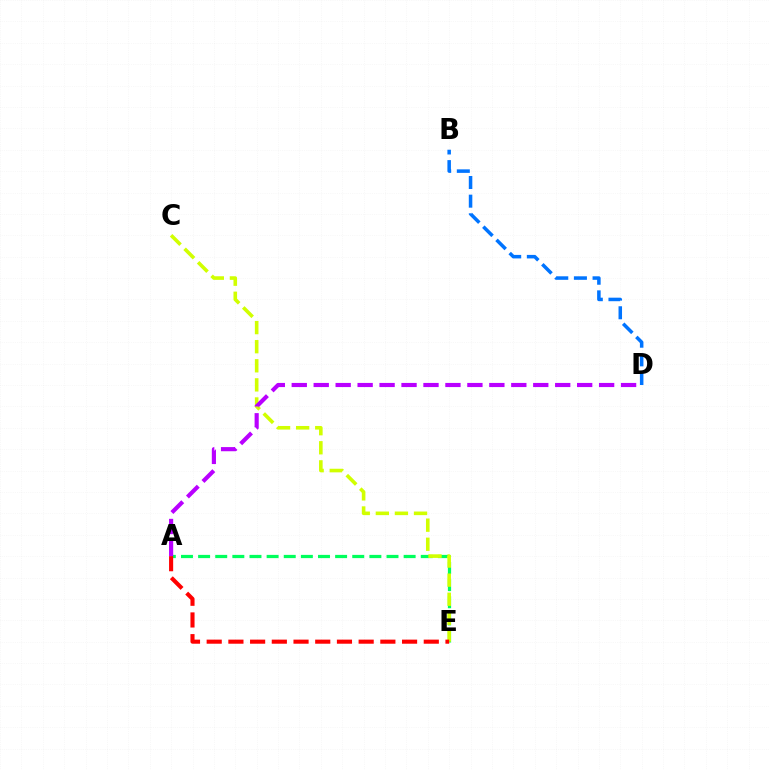{('A', 'E'): [{'color': '#00ff5c', 'line_style': 'dashed', 'thickness': 2.33}, {'color': '#ff0000', 'line_style': 'dashed', 'thickness': 2.95}], ('B', 'D'): [{'color': '#0074ff', 'line_style': 'dashed', 'thickness': 2.53}], ('C', 'E'): [{'color': '#d1ff00', 'line_style': 'dashed', 'thickness': 2.59}], ('A', 'D'): [{'color': '#b900ff', 'line_style': 'dashed', 'thickness': 2.98}]}